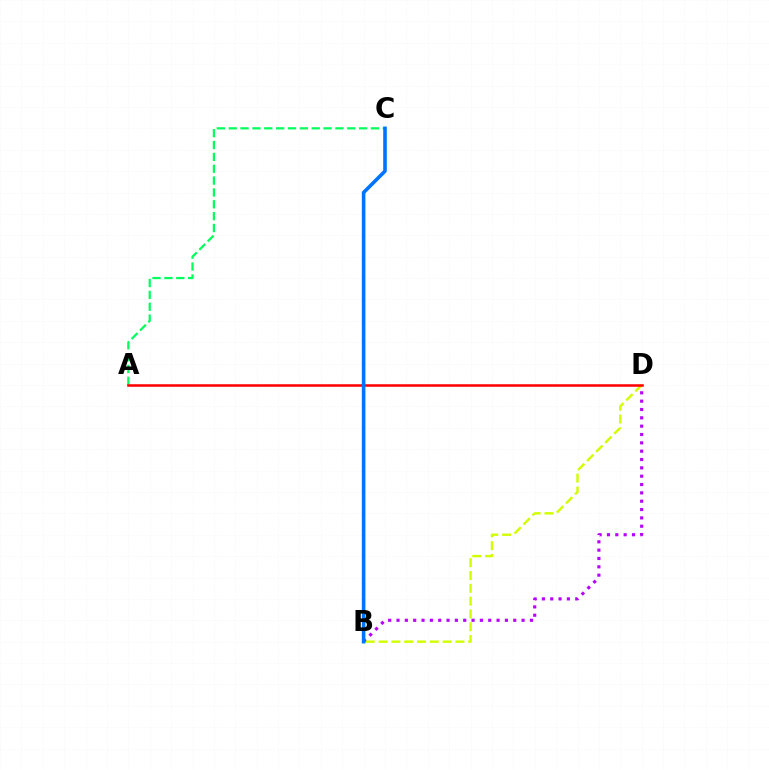{('B', 'D'): [{'color': '#b900ff', 'line_style': 'dotted', 'thickness': 2.27}, {'color': '#d1ff00', 'line_style': 'dashed', 'thickness': 1.74}], ('A', 'C'): [{'color': '#00ff5c', 'line_style': 'dashed', 'thickness': 1.61}], ('A', 'D'): [{'color': '#ff0000', 'line_style': 'solid', 'thickness': 1.83}], ('B', 'C'): [{'color': '#0074ff', 'line_style': 'solid', 'thickness': 2.58}]}